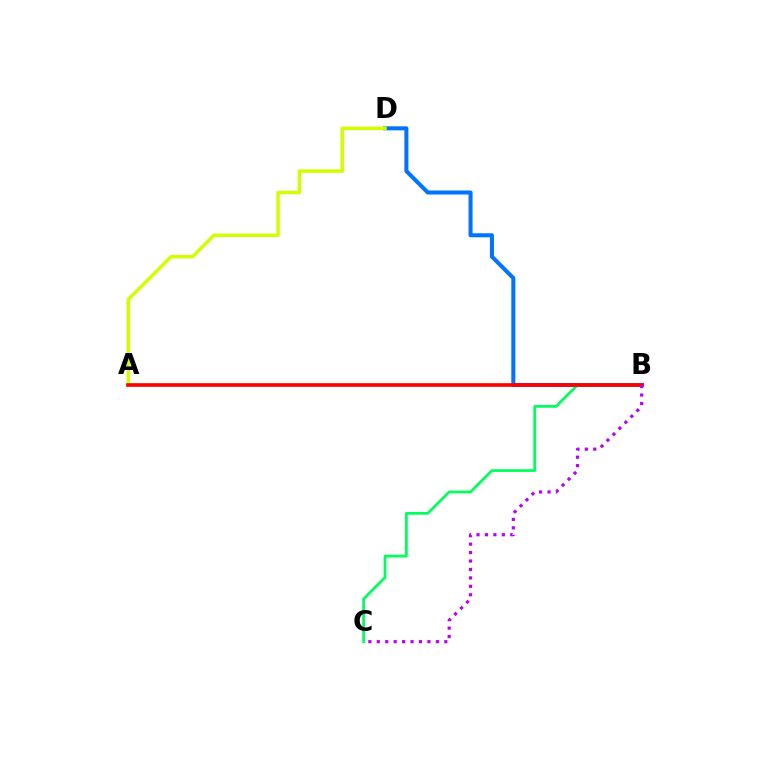{('B', 'D'): [{'color': '#0074ff', 'line_style': 'solid', 'thickness': 2.9}], ('B', 'C'): [{'color': '#00ff5c', 'line_style': 'solid', 'thickness': 1.97}, {'color': '#b900ff', 'line_style': 'dotted', 'thickness': 2.29}], ('A', 'D'): [{'color': '#d1ff00', 'line_style': 'solid', 'thickness': 2.53}], ('A', 'B'): [{'color': '#ff0000', 'line_style': 'solid', 'thickness': 2.62}]}